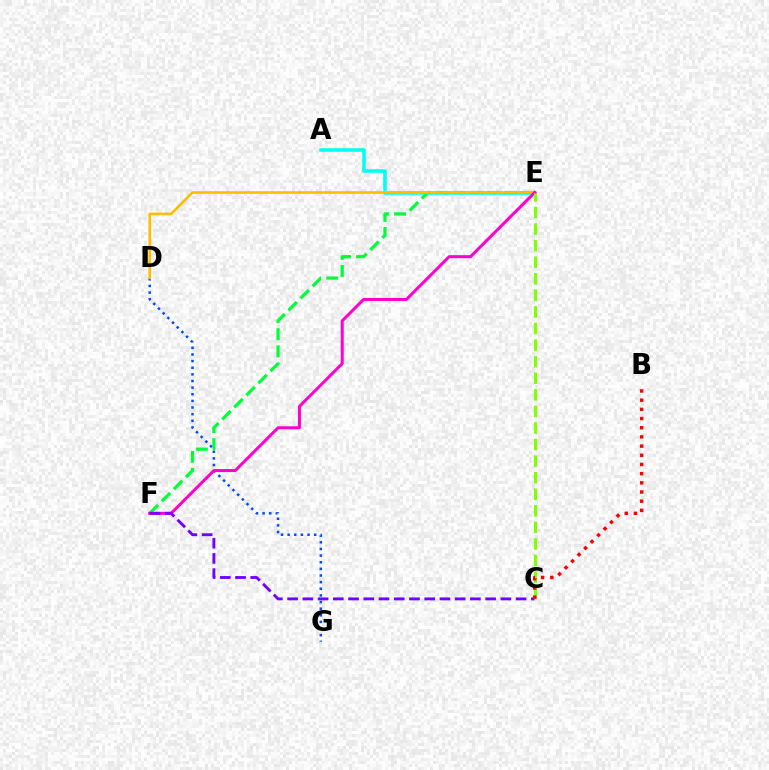{('D', 'G'): [{'color': '#004bff', 'line_style': 'dotted', 'thickness': 1.8}], ('A', 'E'): [{'color': '#00fff6', 'line_style': 'solid', 'thickness': 2.58}], ('E', 'F'): [{'color': '#00ff39', 'line_style': 'dashed', 'thickness': 2.32}, {'color': '#ff00cf', 'line_style': 'solid', 'thickness': 2.16}], ('D', 'E'): [{'color': '#ffbd00', 'line_style': 'solid', 'thickness': 1.89}], ('C', 'F'): [{'color': '#7200ff', 'line_style': 'dashed', 'thickness': 2.07}], ('C', 'E'): [{'color': '#84ff00', 'line_style': 'dashed', 'thickness': 2.25}], ('B', 'C'): [{'color': '#ff0000', 'line_style': 'dotted', 'thickness': 2.5}]}